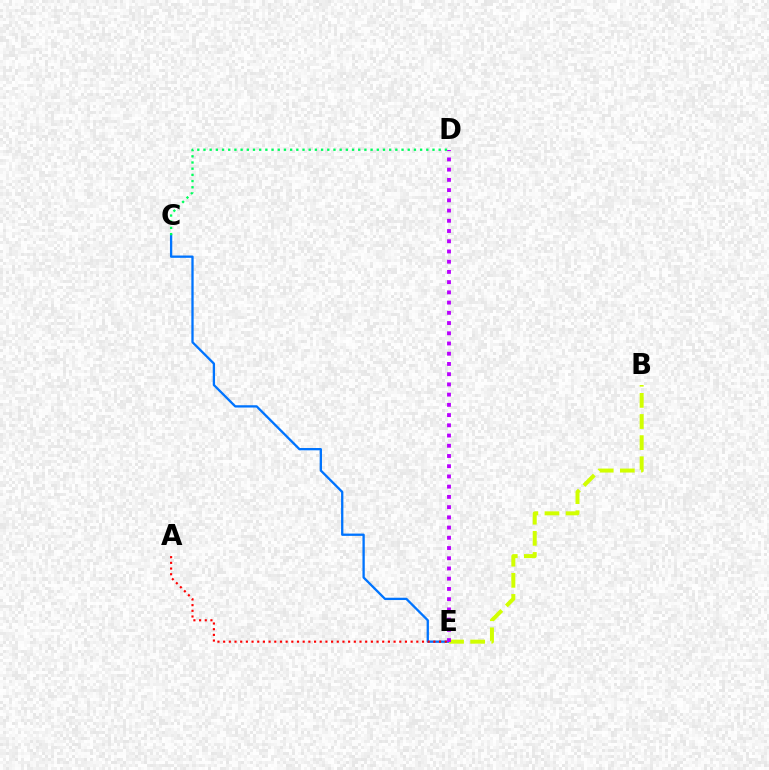{('C', 'E'): [{'color': '#0074ff', 'line_style': 'solid', 'thickness': 1.66}], ('A', 'E'): [{'color': '#ff0000', 'line_style': 'dotted', 'thickness': 1.54}], ('C', 'D'): [{'color': '#00ff5c', 'line_style': 'dotted', 'thickness': 1.68}], ('B', 'E'): [{'color': '#d1ff00', 'line_style': 'dashed', 'thickness': 2.87}], ('D', 'E'): [{'color': '#b900ff', 'line_style': 'dotted', 'thickness': 2.78}]}